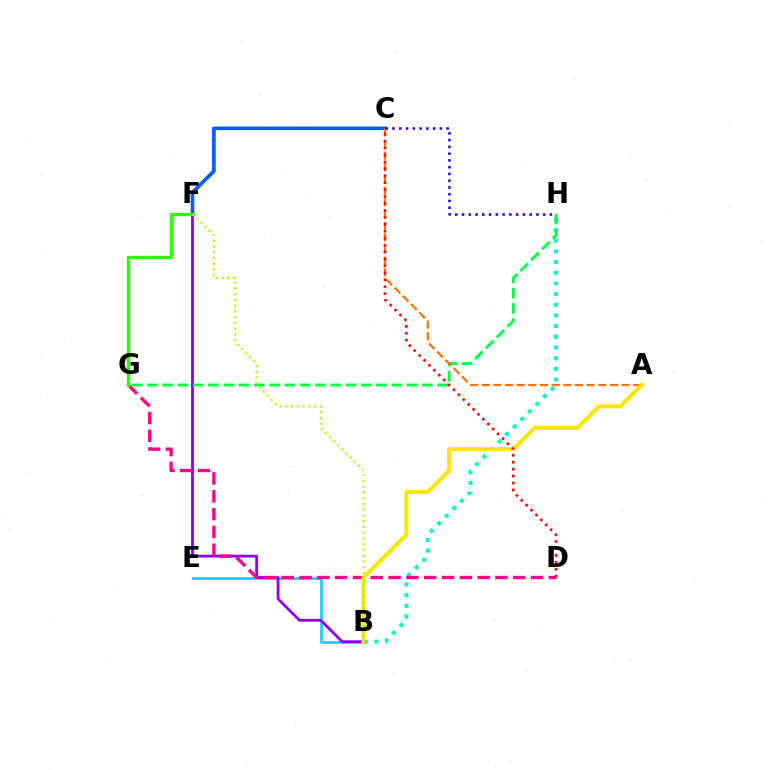{('B', 'E'): [{'color': '#00d3ff', 'line_style': 'solid', 'thickness': 1.9}], ('C', 'F'): [{'color': '#fa00f9', 'line_style': 'dotted', 'thickness': 2.02}, {'color': '#005dff', 'line_style': 'solid', 'thickness': 2.59}], ('B', 'F'): [{'color': '#8a00ff', 'line_style': 'solid', 'thickness': 2.01}, {'color': '#a2ff00', 'line_style': 'dotted', 'thickness': 1.56}], ('B', 'H'): [{'color': '#00ffbb', 'line_style': 'dotted', 'thickness': 2.9}], ('G', 'H'): [{'color': '#00ff45', 'line_style': 'dashed', 'thickness': 2.08}], ('A', 'C'): [{'color': '#ff7000', 'line_style': 'dashed', 'thickness': 1.58}], ('D', 'G'): [{'color': '#ff0088', 'line_style': 'dashed', 'thickness': 2.42}], ('A', 'B'): [{'color': '#ffe600', 'line_style': 'solid', 'thickness': 2.95}], ('C', 'D'): [{'color': '#ff0000', 'line_style': 'dotted', 'thickness': 1.88}], ('F', 'G'): [{'color': '#31ff00', 'line_style': 'solid', 'thickness': 2.42}], ('C', 'H'): [{'color': '#1900ff', 'line_style': 'dotted', 'thickness': 1.84}]}